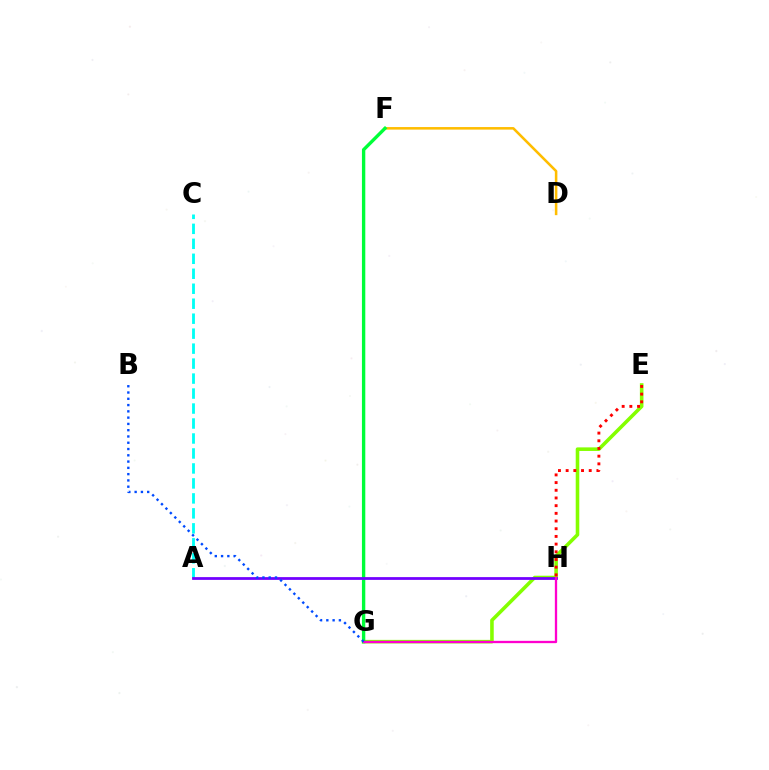{('D', 'F'): [{'color': '#ffbd00', 'line_style': 'solid', 'thickness': 1.83}], ('E', 'G'): [{'color': '#84ff00', 'line_style': 'solid', 'thickness': 2.58}], ('A', 'C'): [{'color': '#00fff6', 'line_style': 'dashed', 'thickness': 2.03}], ('F', 'G'): [{'color': '#00ff39', 'line_style': 'solid', 'thickness': 2.42}], ('A', 'H'): [{'color': '#7200ff', 'line_style': 'solid', 'thickness': 1.99}], ('G', 'H'): [{'color': '#ff00cf', 'line_style': 'solid', 'thickness': 1.66}], ('E', 'H'): [{'color': '#ff0000', 'line_style': 'dotted', 'thickness': 2.09}], ('B', 'G'): [{'color': '#004bff', 'line_style': 'dotted', 'thickness': 1.71}]}